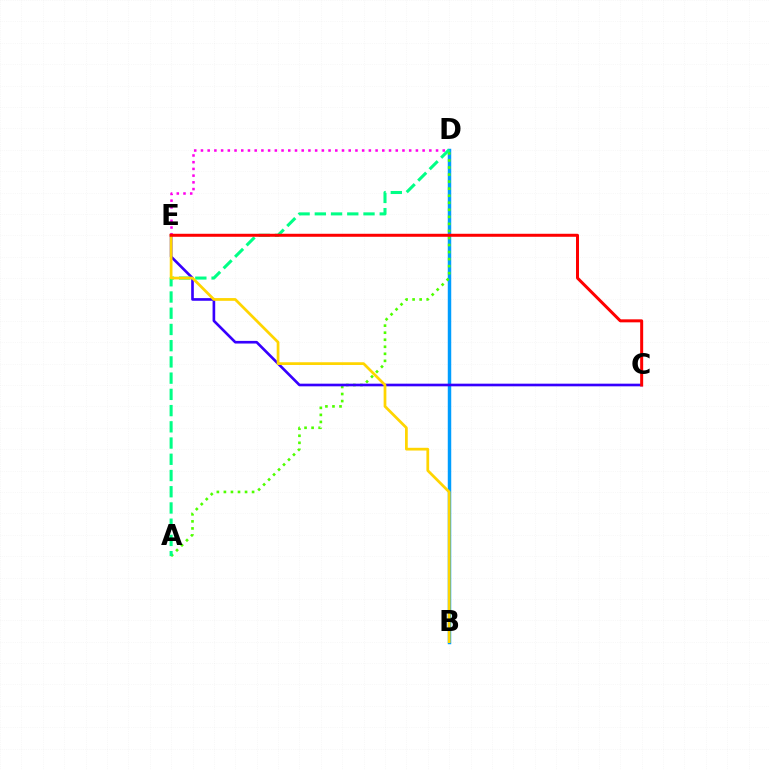{('D', 'E'): [{'color': '#ff00ed', 'line_style': 'dotted', 'thickness': 1.82}], ('B', 'D'): [{'color': '#009eff', 'line_style': 'solid', 'thickness': 2.49}], ('A', 'D'): [{'color': '#4fff00', 'line_style': 'dotted', 'thickness': 1.91}, {'color': '#00ff86', 'line_style': 'dashed', 'thickness': 2.2}], ('C', 'E'): [{'color': '#3700ff', 'line_style': 'solid', 'thickness': 1.9}, {'color': '#ff0000', 'line_style': 'solid', 'thickness': 2.16}], ('B', 'E'): [{'color': '#ffd500', 'line_style': 'solid', 'thickness': 1.97}]}